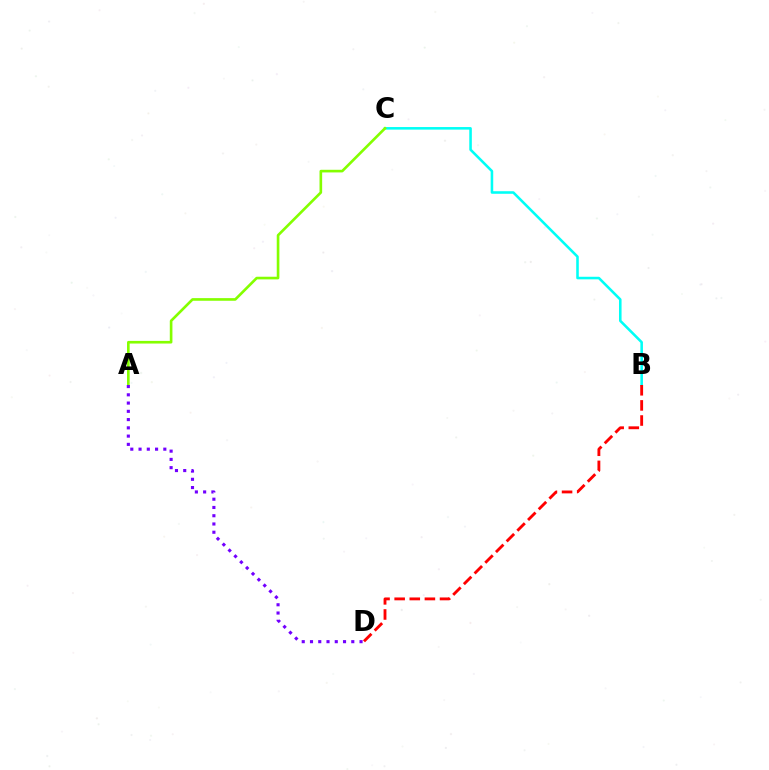{('B', 'C'): [{'color': '#00fff6', 'line_style': 'solid', 'thickness': 1.85}], ('A', 'C'): [{'color': '#84ff00', 'line_style': 'solid', 'thickness': 1.9}], ('A', 'D'): [{'color': '#7200ff', 'line_style': 'dotted', 'thickness': 2.24}], ('B', 'D'): [{'color': '#ff0000', 'line_style': 'dashed', 'thickness': 2.05}]}